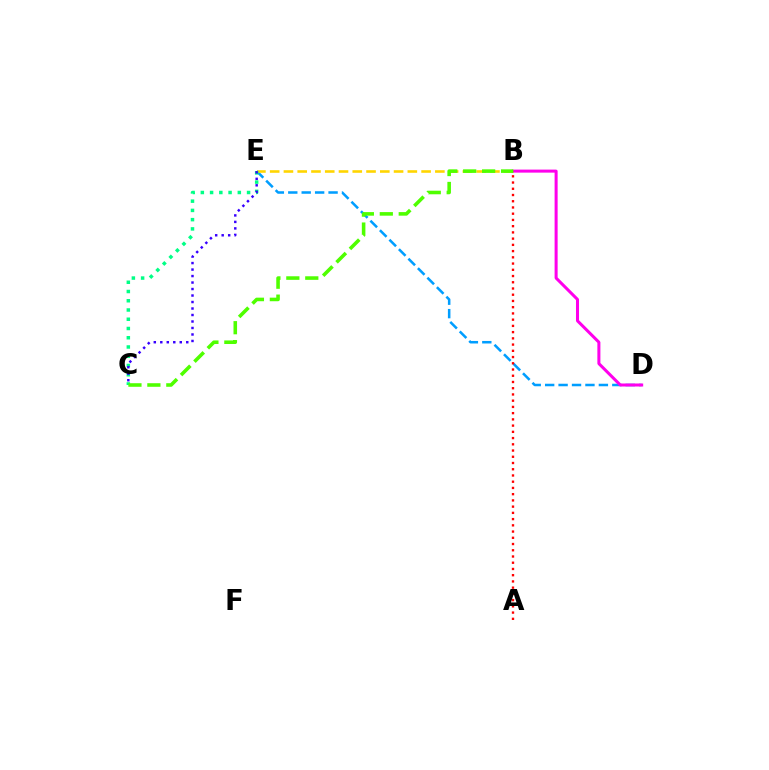{('D', 'E'): [{'color': '#009eff', 'line_style': 'dashed', 'thickness': 1.82}], ('B', 'E'): [{'color': '#ffd500', 'line_style': 'dashed', 'thickness': 1.87}], ('C', 'E'): [{'color': '#00ff86', 'line_style': 'dotted', 'thickness': 2.51}, {'color': '#3700ff', 'line_style': 'dotted', 'thickness': 1.76}], ('B', 'D'): [{'color': '#ff00ed', 'line_style': 'solid', 'thickness': 2.18}], ('A', 'B'): [{'color': '#ff0000', 'line_style': 'dotted', 'thickness': 1.69}], ('B', 'C'): [{'color': '#4fff00', 'line_style': 'dashed', 'thickness': 2.57}]}